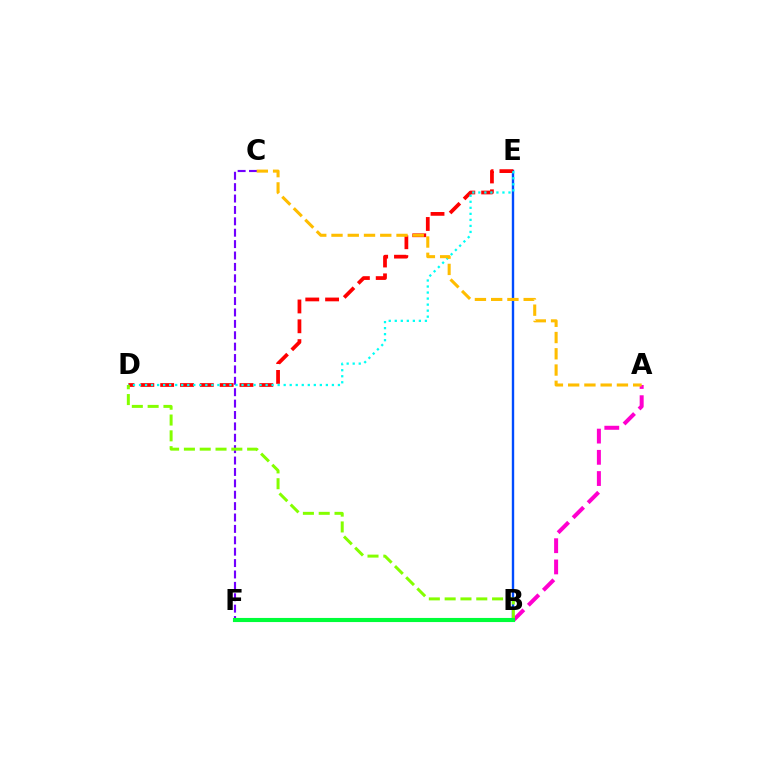{('B', 'E'): [{'color': '#004bff', 'line_style': 'solid', 'thickness': 1.72}], ('C', 'F'): [{'color': '#7200ff', 'line_style': 'dashed', 'thickness': 1.55}], ('A', 'B'): [{'color': '#ff00cf', 'line_style': 'dashed', 'thickness': 2.88}], ('D', 'E'): [{'color': '#ff0000', 'line_style': 'dashed', 'thickness': 2.69}, {'color': '#00fff6', 'line_style': 'dotted', 'thickness': 1.64}], ('A', 'C'): [{'color': '#ffbd00', 'line_style': 'dashed', 'thickness': 2.21}], ('B', 'D'): [{'color': '#84ff00', 'line_style': 'dashed', 'thickness': 2.15}], ('B', 'F'): [{'color': '#00ff39', 'line_style': 'solid', 'thickness': 2.96}]}